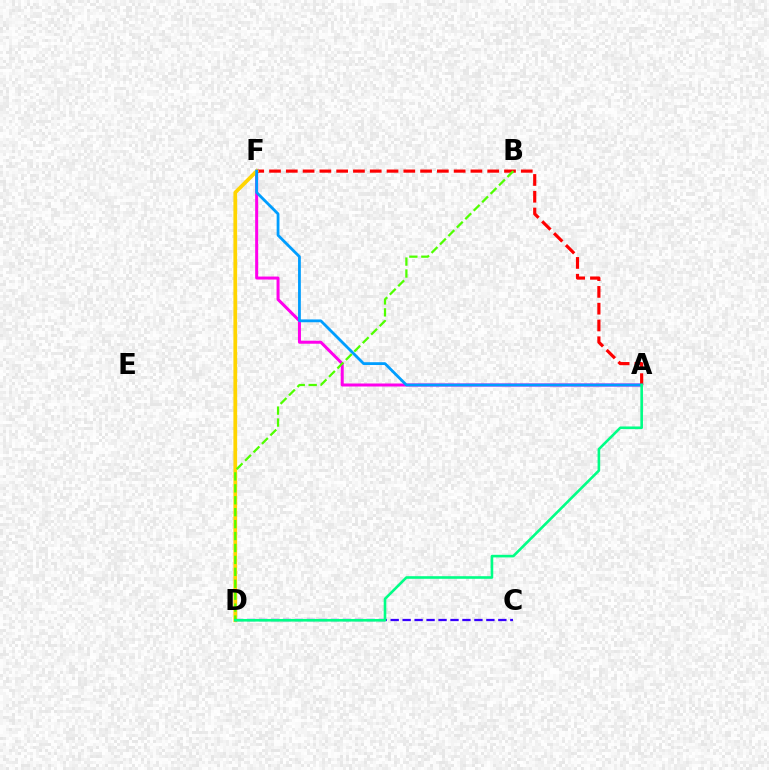{('A', 'F'): [{'color': '#ff00ed', 'line_style': 'solid', 'thickness': 2.17}, {'color': '#ff0000', 'line_style': 'dashed', 'thickness': 2.28}, {'color': '#009eff', 'line_style': 'solid', 'thickness': 2.02}], ('D', 'F'): [{'color': '#ffd500', 'line_style': 'solid', 'thickness': 2.69}], ('C', 'D'): [{'color': '#3700ff', 'line_style': 'dashed', 'thickness': 1.63}], ('B', 'D'): [{'color': '#4fff00', 'line_style': 'dashed', 'thickness': 1.62}], ('A', 'D'): [{'color': '#00ff86', 'line_style': 'solid', 'thickness': 1.88}]}